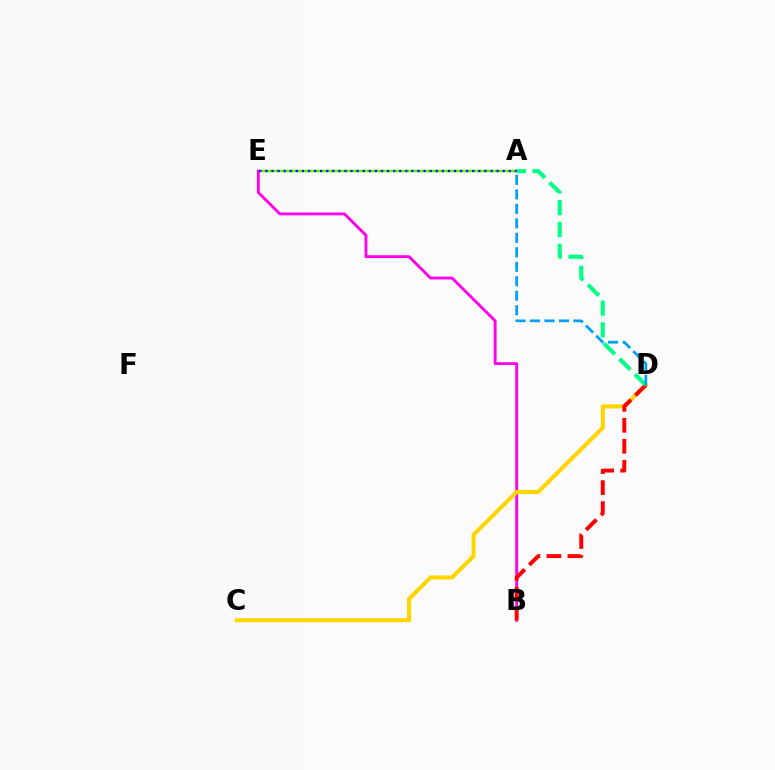{('A', 'E'): [{'color': '#4fff00', 'line_style': 'solid', 'thickness': 1.8}, {'color': '#3700ff', 'line_style': 'dotted', 'thickness': 1.65}], ('B', 'E'): [{'color': '#ff00ed', 'line_style': 'solid', 'thickness': 2.07}], ('C', 'D'): [{'color': '#ffd500', 'line_style': 'solid', 'thickness': 2.94}], ('B', 'D'): [{'color': '#ff0000', 'line_style': 'dashed', 'thickness': 2.85}], ('A', 'D'): [{'color': '#00ff86', 'line_style': 'dashed', 'thickness': 2.96}, {'color': '#009eff', 'line_style': 'dashed', 'thickness': 1.97}]}